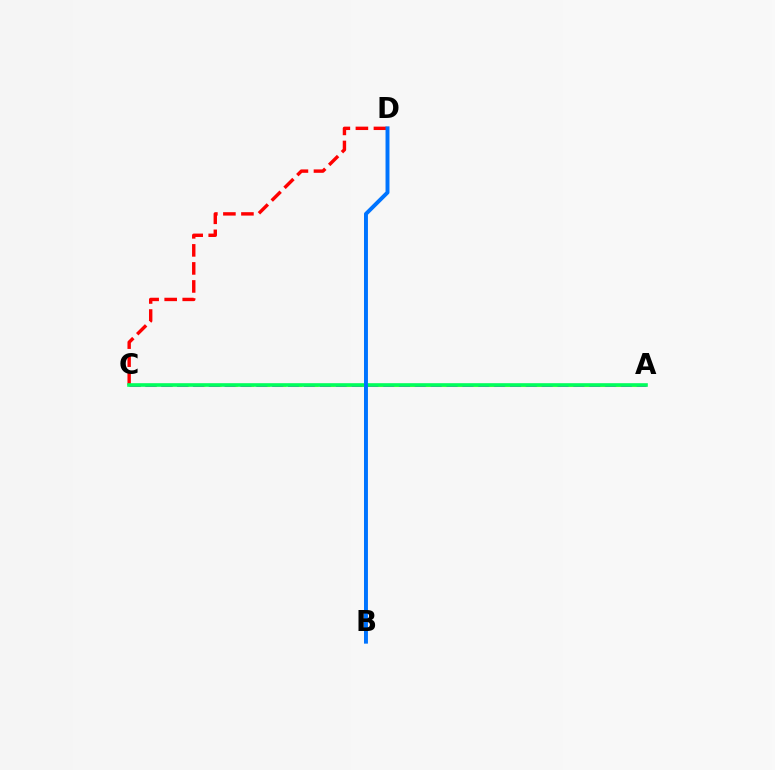{('C', 'D'): [{'color': '#ff0000', 'line_style': 'dashed', 'thickness': 2.45}], ('A', 'C'): [{'color': '#d1ff00', 'line_style': 'dashed', 'thickness': 2.2}, {'color': '#b900ff', 'line_style': 'dashed', 'thickness': 2.15}, {'color': '#00ff5c', 'line_style': 'solid', 'thickness': 2.61}], ('B', 'D'): [{'color': '#0074ff', 'line_style': 'solid', 'thickness': 2.83}]}